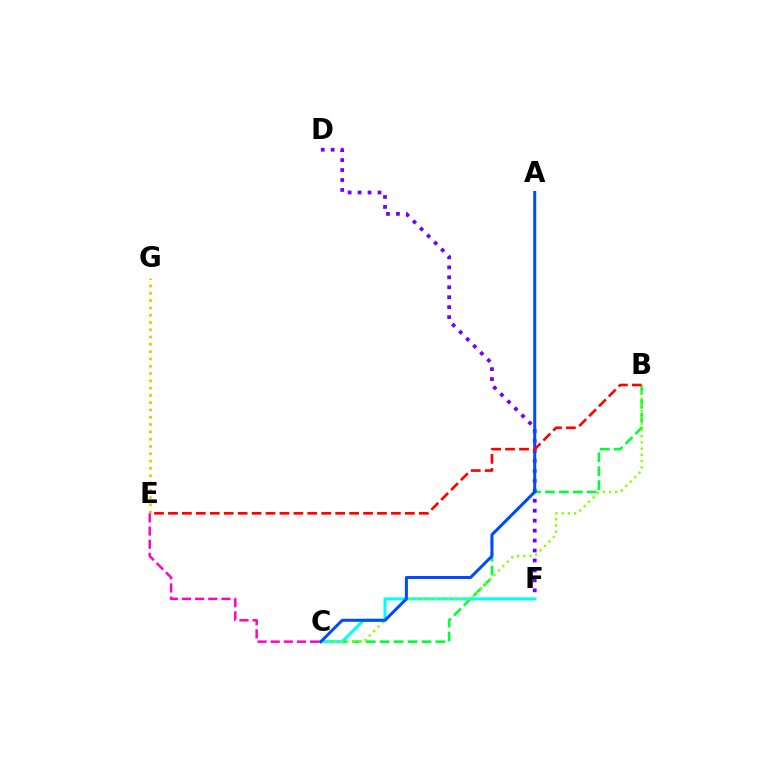{('B', 'C'): [{'color': '#00ff39', 'line_style': 'dashed', 'thickness': 1.89}, {'color': '#84ff00', 'line_style': 'dotted', 'thickness': 1.7}], ('D', 'F'): [{'color': '#7200ff', 'line_style': 'dotted', 'thickness': 2.71}], ('C', 'F'): [{'color': '#00fff6', 'line_style': 'solid', 'thickness': 2.19}], ('E', 'G'): [{'color': '#ffbd00', 'line_style': 'dotted', 'thickness': 1.98}], ('C', 'E'): [{'color': '#ff00cf', 'line_style': 'dashed', 'thickness': 1.79}], ('A', 'C'): [{'color': '#004bff', 'line_style': 'solid', 'thickness': 2.17}], ('B', 'E'): [{'color': '#ff0000', 'line_style': 'dashed', 'thickness': 1.89}]}